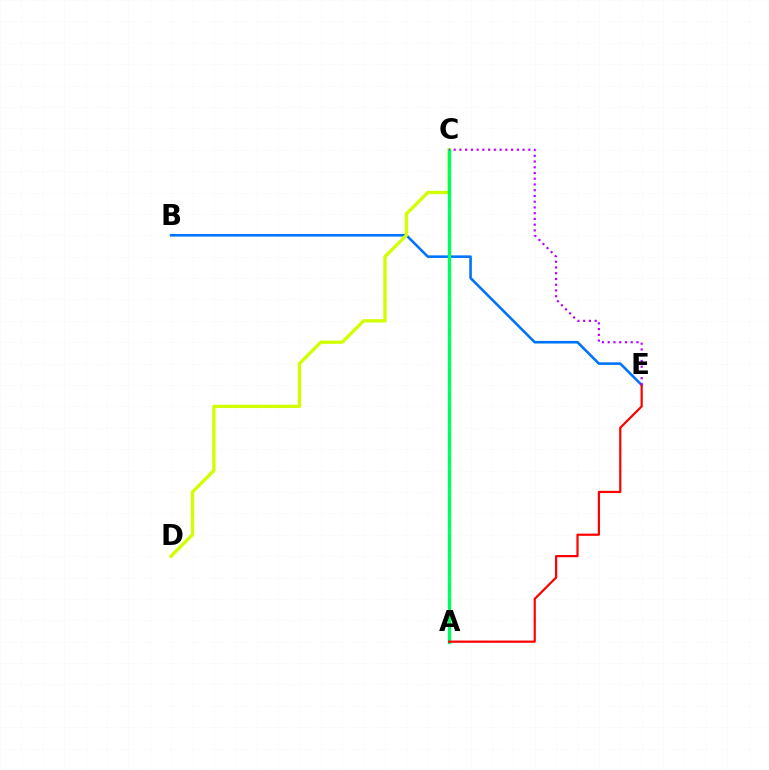{('B', 'E'): [{'color': '#0074ff', 'line_style': 'solid', 'thickness': 1.88}], ('C', 'D'): [{'color': '#d1ff00', 'line_style': 'solid', 'thickness': 2.39}], ('A', 'C'): [{'color': '#00ff5c', 'line_style': 'solid', 'thickness': 2.4}], ('A', 'E'): [{'color': '#ff0000', 'line_style': 'solid', 'thickness': 1.59}], ('C', 'E'): [{'color': '#b900ff', 'line_style': 'dotted', 'thickness': 1.56}]}